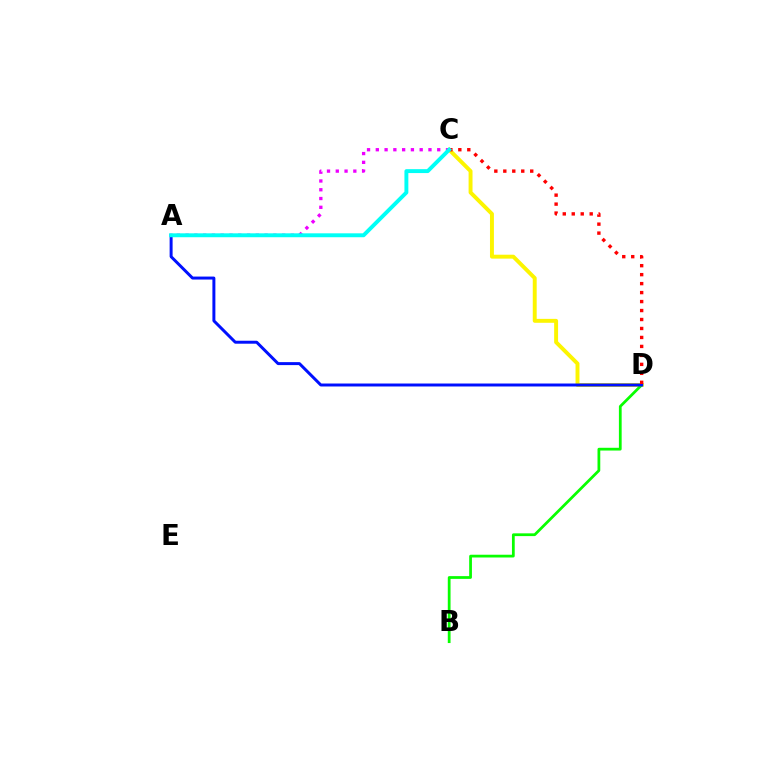{('C', 'D'): [{'color': '#fcf500', 'line_style': 'solid', 'thickness': 2.82}, {'color': '#ff0000', 'line_style': 'dotted', 'thickness': 2.44}], ('B', 'D'): [{'color': '#08ff00', 'line_style': 'solid', 'thickness': 1.99}], ('A', 'C'): [{'color': '#ee00ff', 'line_style': 'dotted', 'thickness': 2.38}, {'color': '#00fff6', 'line_style': 'solid', 'thickness': 2.82}], ('A', 'D'): [{'color': '#0010ff', 'line_style': 'solid', 'thickness': 2.14}]}